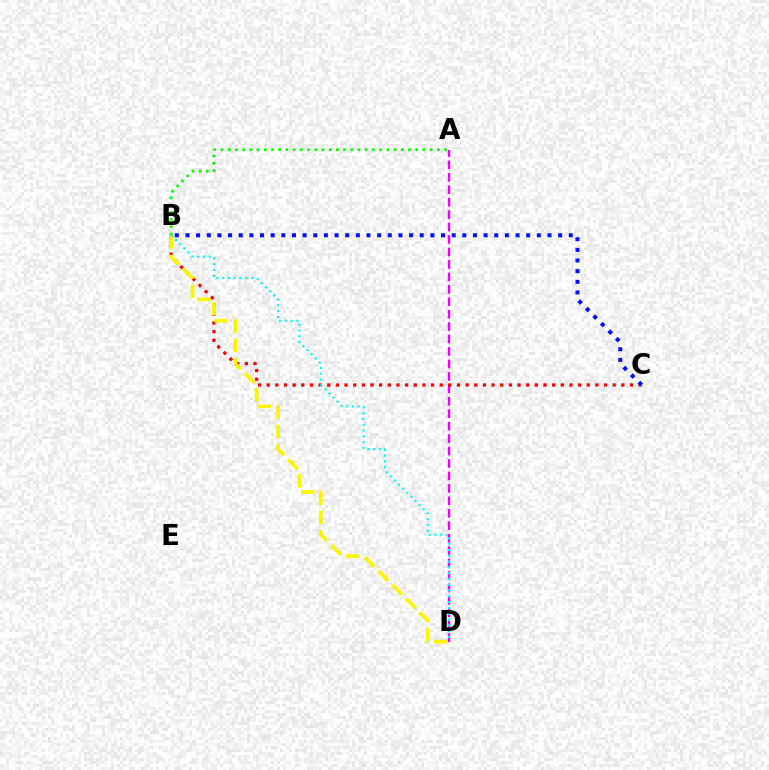{('A', 'D'): [{'color': '#ee00ff', 'line_style': 'dashed', 'thickness': 1.69}], ('B', 'C'): [{'color': '#ff0000', 'line_style': 'dotted', 'thickness': 2.35}, {'color': '#0010ff', 'line_style': 'dotted', 'thickness': 2.89}], ('B', 'D'): [{'color': '#fcf500', 'line_style': 'dashed', 'thickness': 2.63}, {'color': '#00fff6', 'line_style': 'dotted', 'thickness': 1.58}], ('A', 'B'): [{'color': '#08ff00', 'line_style': 'dotted', 'thickness': 1.96}]}